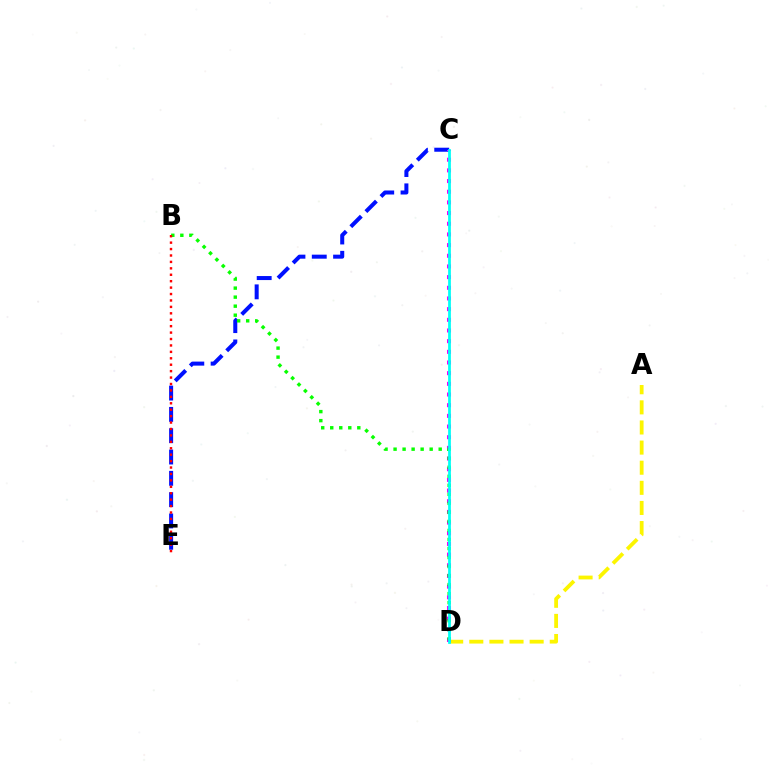{('C', 'E'): [{'color': '#0010ff', 'line_style': 'dashed', 'thickness': 2.9}], ('A', 'D'): [{'color': '#fcf500', 'line_style': 'dashed', 'thickness': 2.73}], ('C', 'D'): [{'color': '#ee00ff', 'line_style': 'dotted', 'thickness': 2.9}, {'color': '#00fff6', 'line_style': 'solid', 'thickness': 1.98}], ('B', 'D'): [{'color': '#08ff00', 'line_style': 'dotted', 'thickness': 2.45}], ('B', 'E'): [{'color': '#ff0000', 'line_style': 'dotted', 'thickness': 1.75}]}